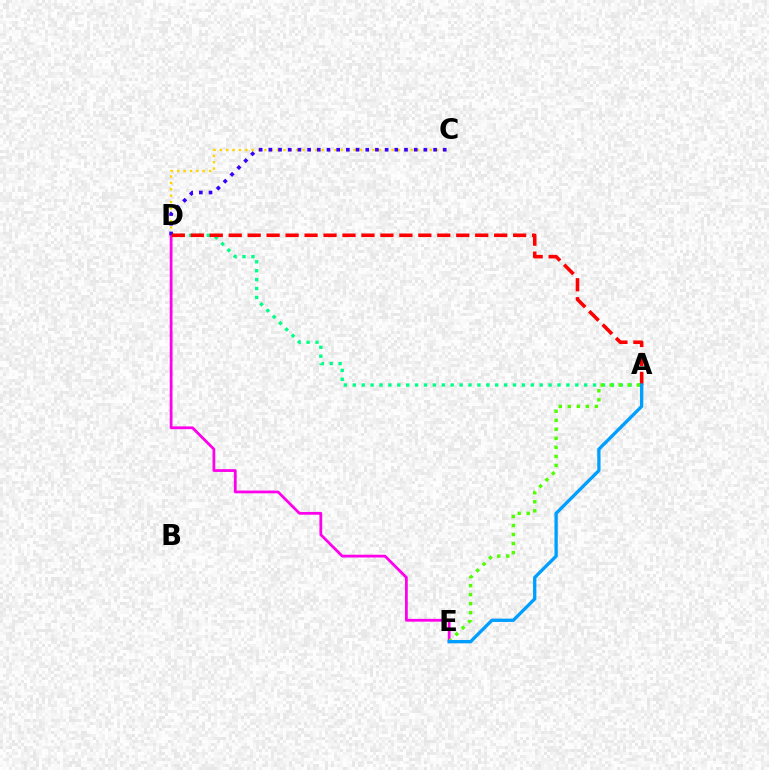{('A', 'D'): [{'color': '#00ff86', 'line_style': 'dotted', 'thickness': 2.42}, {'color': '#ff0000', 'line_style': 'dashed', 'thickness': 2.58}], ('D', 'E'): [{'color': '#ff00ed', 'line_style': 'solid', 'thickness': 2.0}], ('A', 'E'): [{'color': '#4fff00', 'line_style': 'dotted', 'thickness': 2.45}, {'color': '#009eff', 'line_style': 'solid', 'thickness': 2.38}], ('C', 'D'): [{'color': '#ffd500', 'line_style': 'dotted', 'thickness': 1.73}, {'color': '#3700ff', 'line_style': 'dotted', 'thickness': 2.63}]}